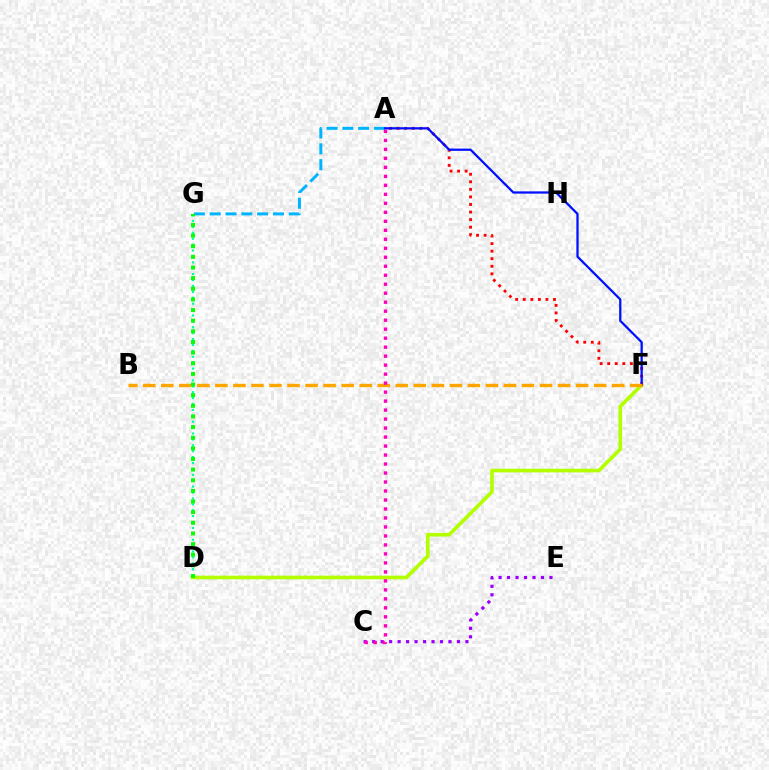{('D', 'G'): [{'color': '#00ff9d', 'line_style': 'dotted', 'thickness': 1.6}, {'color': '#08ff00', 'line_style': 'dotted', 'thickness': 2.89}], ('D', 'F'): [{'color': '#b3ff00', 'line_style': 'solid', 'thickness': 2.63}], ('A', 'G'): [{'color': '#00b5ff', 'line_style': 'dashed', 'thickness': 2.15}], ('A', 'F'): [{'color': '#ff0000', 'line_style': 'dotted', 'thickness': 2.05}, {'color': '#0010ff', 'line_style': 'solid', 'thickness': 1.63}], ('C', 'E'): [{'color': '#9b00ff', 'line_style': 'dotted', 'thickness': 2.3}], ('B', 'F'): [{'color': '#ffa500', 'line_style': 'dashed', 'thickness': 2.45}], ('A', 'C'): [{'color': '#ff00bd', 'line_style': 'dotted', 'thickness': 2.44}]}